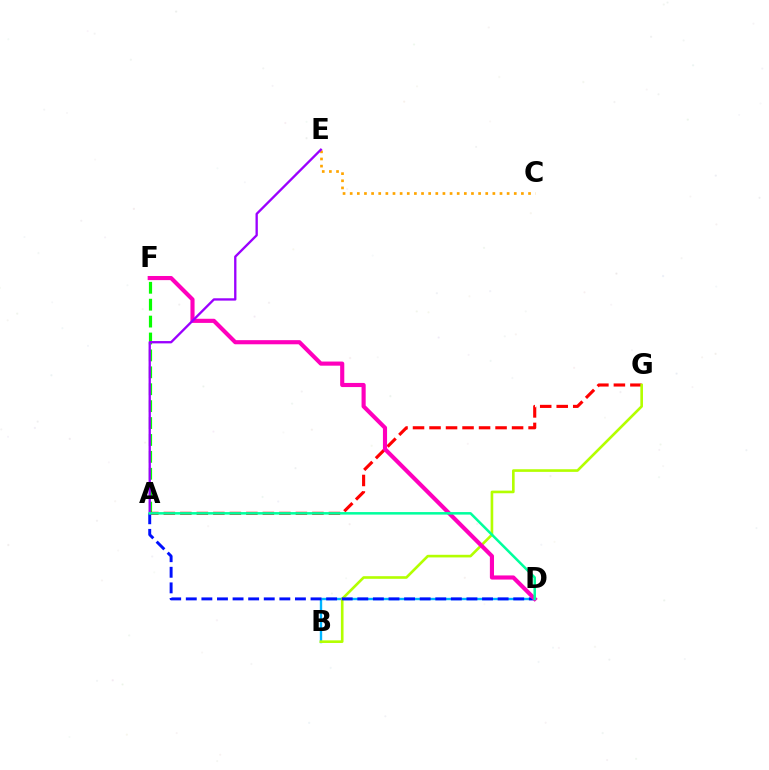{('B', 'D'): [{'color': '#00b5ff', 'line_style': 'solid', 'thickness': 1.71}], ('A', 'F'): [{'color': '#08ff00', 'line_style': 'dashed', 'thickness': 2.3}], ('A', 'G'): [{'color': '#ff0000', 'line_style': 'dashed', 'thickness': 2.24}], ('B', 'G'): [{'color': '#b3ff00', 'line_style': 'solid', 'thickness': 1.89}], ('A', 'D'): [{'color': '#0010ff', 'line_style': 'dashed', 'thickness': 2.12}, {'color': '#00ff9d', 'line_style': 'solid', 'thickness': 1.81}], ('D', 'F'): [{'color': '#ff00bd', 'line_style': 'solid', 'thickness': 2.97}], ('C', 'E'): [{'color': '#ffa500', 'line_style': 'dotted', 'thickness': 1.94}], ('A', 'E'): [{'color': '#9b00ff', 'line_style': 'solid', 'thickness': 1.68}]}